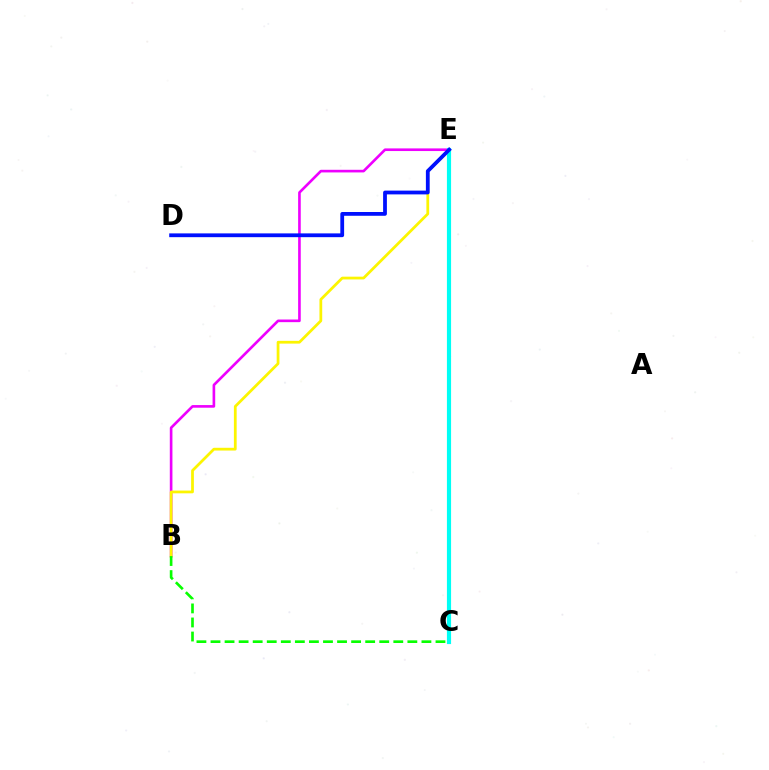{('C', 'E'): [{'color': '#ff0000', 'line_style': 'dotted', 'thickness': 2.63}, {'color': '#00fff6', 'line_style': 'solid', 'thickness': 2.99}], ('B', 'E'): [{'color': '#ee00ff', 'line_style': 'solid', 'thickness': 1.9}, {'color': '#fcf500', 'line_style': 'solid', 'thickness': 1.98}], ('B', 'C'): [{'color': '#08ff00', 'line_style': 'dashed', 'thickness': 1.91}], ('D', 'E'): [{'color': '#0010ff', 'line_style': 'solid', 'thickness': 2.72}]}